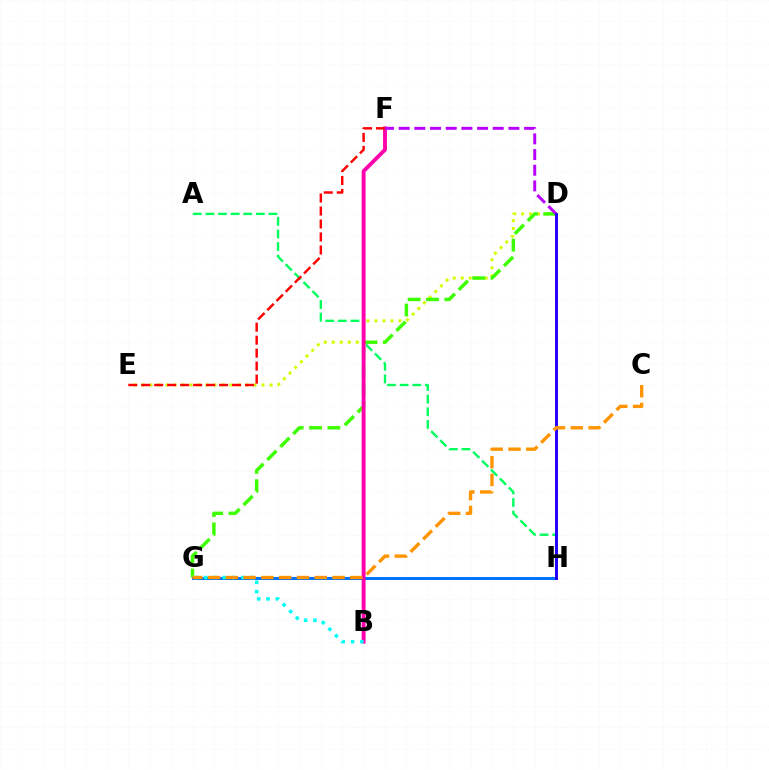{('D', 'E'): [{'color': '#d1ff00', 'line_style': 'dotted', 'thickness': 2.17}], ('A', 'H'): [{'color': '#00ff5c', 'line_style': 'dashed', 'thickness': 1.71}], ('D', 'G'): [{'color': '#3dff00', 'line_style': 'dashed', 'thickness': 2.49}], ('G', 'H'): [{'color': '#0074ff', 'line_style': 'solid', 'thickness': 2.16}], ('B', 'F'): [{'color': '#ff00ac', 'line_style': 'solid', 'thickness': 2.78}], ('E', 'F'): [{'color': '#ff0000', 'line_style': 'dashed', 'thickness': 1.76}], ('D', 'F'): [{'color': '#b900ff', 'line_style': 'dashed', 'thickness': 2.13}], ('B', 'G'): [{'color': '#00fff6', 'line_style': 'dotted', 'thickness': 2.53}], ('D', 'H'): [{'color': '#2500ff', 'line_style': 'solid', 'thickness': 2.12}], ('C', 'G'): [{'color': '#ff9400', 'line_style': 'dashed', 'thickness': 2.42}]}